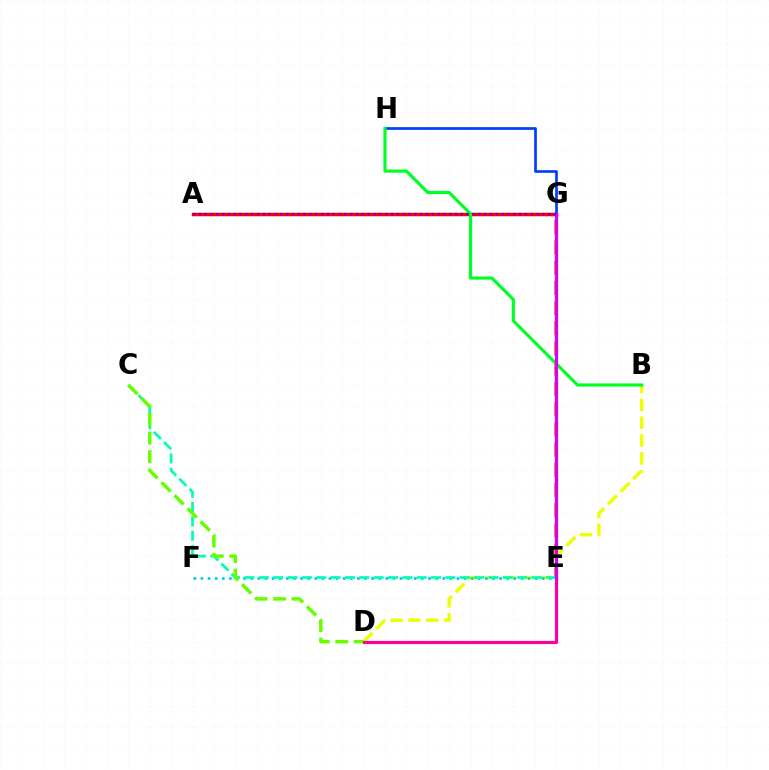{('B', 'D'): [{'color': '#eeff00', 'line_style': 'dashed', 'thickness': 2.42}], ('E', 'G'): [{'color': '#ff8800', 'line_style': 'dashed', 'thickness': 2.75}, {'color': '#d600ff', 'line_style': 'solid', 'thickness': 2.34}], ('E', 'F'): [{'color': '#00c7ff', 'line_style': 'dotted', 'thickness': 1.93}], ('A', 'G'): [{'color': '#ff0000', 'line_style': 'solid', 'thickness': 2.51}, {'color': '#4f00ff', 'line_style': 'dotted', 'thickness': 1.58}], ('C', 'E'): [{'color': '#00ffaf', 'line_style': 'dashed', 'thickness': 1.95}], ('C', 'D'): [{'color': '#66ff00', 'line_style': 'dashed', 'thickness': 2.51}], ('G', 'H'): [{'color': '#003fff', 'line_style': 'solid', 'thickness': 1.94}], ('D', 'E'): [{'color': '#ff00a0', 'line_style': 'solid', 'thickness': 2.27}], ('B', 'H'): [{'color': '#00ff27', 'line_style': 'solid', 'thickness': 2.28}]}